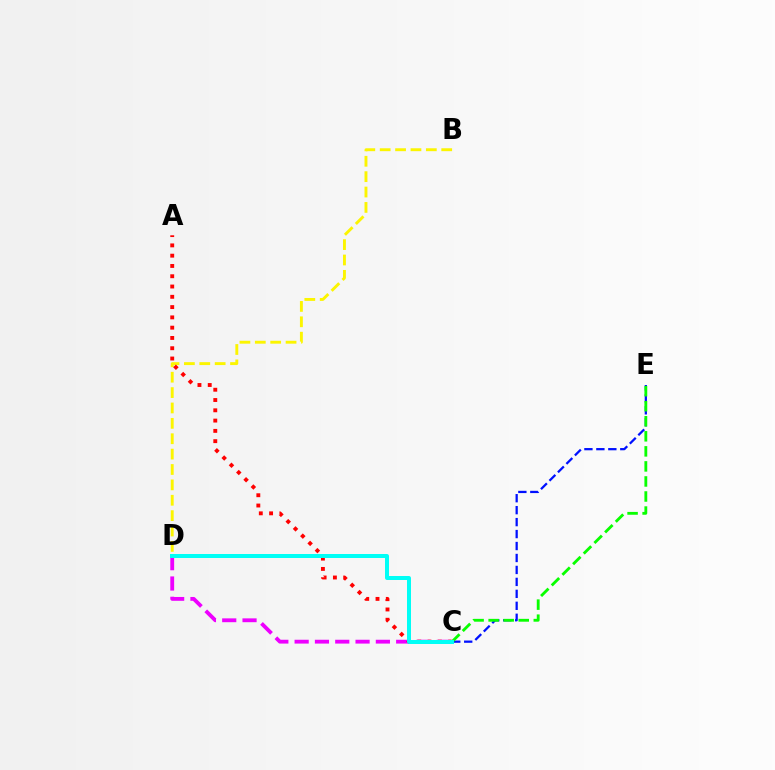{('C', 'D'): [{'color': '#ee00ff', 'line_style': 'dashed', 'thickness': 2.76}, {'color': '#00fff6', 'line_style': 'solid', 'thickness': 2.87}], ('B', 'D'): [{'color': '#fcf500', 'line_style': 'dashed', 'thickness': 2.09}], ('A', 'C'): [{'color': '#ff0000', 'line_style': 'dotted', 'thickness': 2.79}], ('C', 'E'): [{'color': '#0010ff', 'line_style': 'dashed', 'thickness': 1.62}, {'color': '#08ff00', 'line_style': 'dashed', 'thickness': 2.04}]}